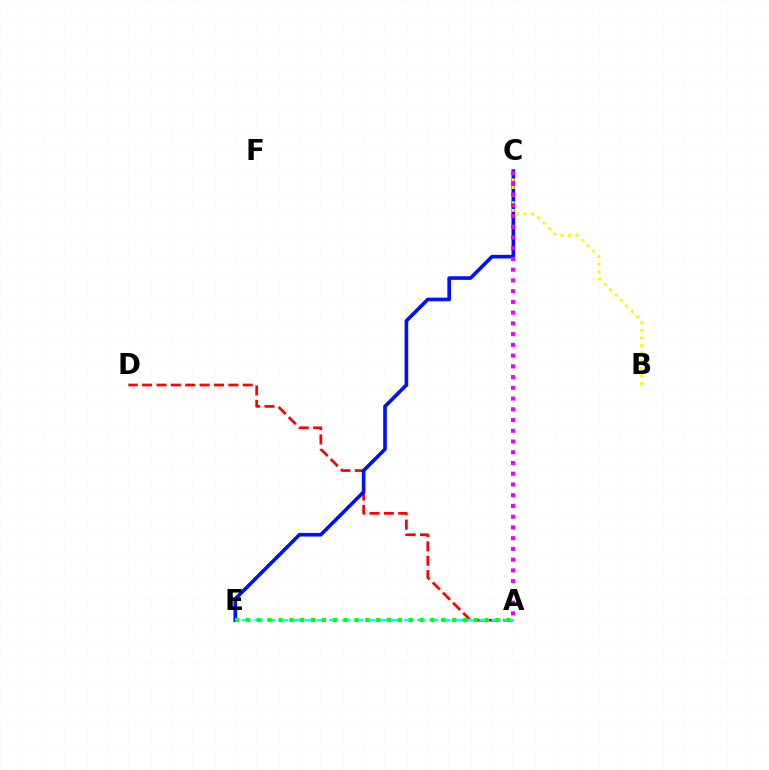{('A', 'D'): [{'color': '#ff0000', 'line_style': 'dashed', 'thickness': 1.95}], ('A', 'E'): [{'color': '#00fff6', 'line_style': 'dashed', 'thickness': 1.7}, {'color': '#08ff00', 'line_style': 'dotted', 'thickness': 2.95}], ('C', 'E'): [{'color': '#0010ff', 'line_style': 'solid', 'thickness': 2.61}], ('B', 'C'): [{'color': '#fcf500', 'line_style': 'dotted', 'thickness': 2.07}], ('A', 'C'): [{'color': '#ee00ff', 'line_style': 'dotted', 'thickness': 2.92}]}